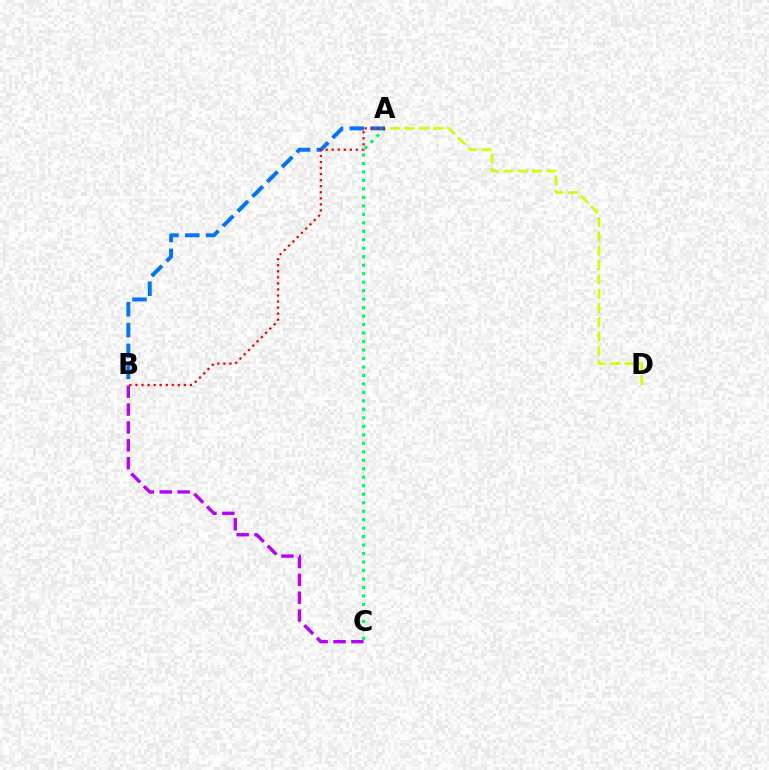{('A', 'D'): [{'color': '#d1ff00', 'line_style': 'dashed', 'thickness': 1.95}], ('B', 'C'): [{'color': '#b900ff', 'line_style': 'dashed', 'thickness': 2.43}], ('A', 'C'): [{'color': '#00ff5c', 'line_style': 'dotted', 'thickness': 2.3}], ('A', 'B'): [{'color': '#0074ff', 'line_style': 'dashed', 'thickness': 2.84}, {'color': '#ff0000', 'line_style': 'dotted', 'thickness': 1.64}]}